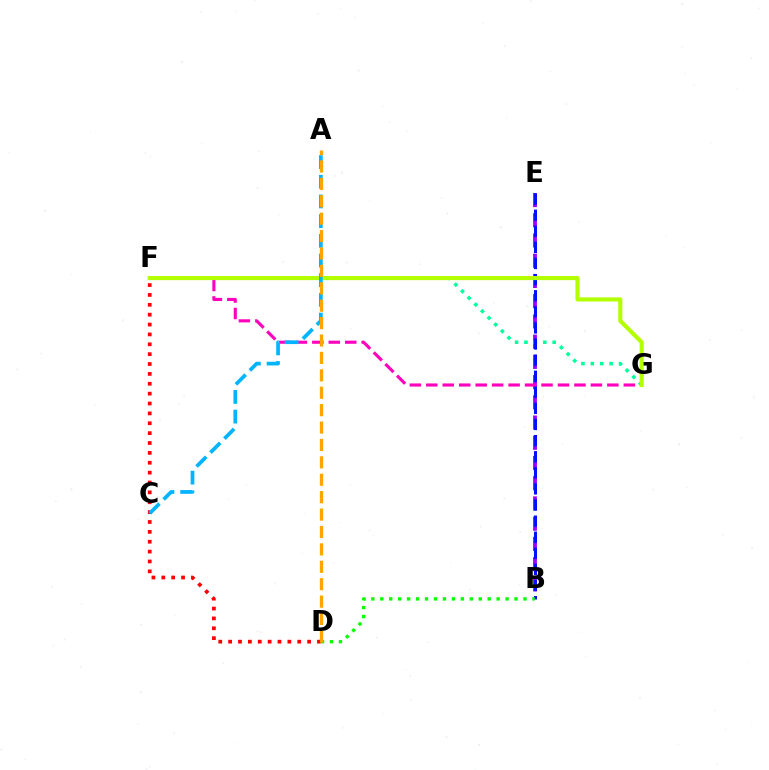{('B', 'E'): [{'color': '#9b00ff', 'line_style': 'dashed', 'thickness': 2.75}, {'color': '#0010ff', 'line_style': 'dashed', 'thickness': 2.19}], ('F', 'G'): [{'color': '#00ff9d', 'line_style': 'dotted', 'thickness': 2.55}, {'color': '#ff00bd', 'line_style': 'dashed', 'thickness': 2.24}, {'color': '#b3ff00', 'line_style': 'solid', 'thickness': 2.98}], ('D', 'F'): [{'color': '#ff0000', 'line_style': 'dotted', 'thickness': 2.68}], ('A', 'C'): [{'color': '#00b5ff', 'line_style': 'dashed', 'thickness': 2.67}], ('B', 'D'): [{'color': '#08ff00', 'line_style': 'dotted', 'thickness': 2.43}], ('A', 'D'): [{'color': '#ffa500', 'line_style': 'dashed', 'thickness': 2.36}]}